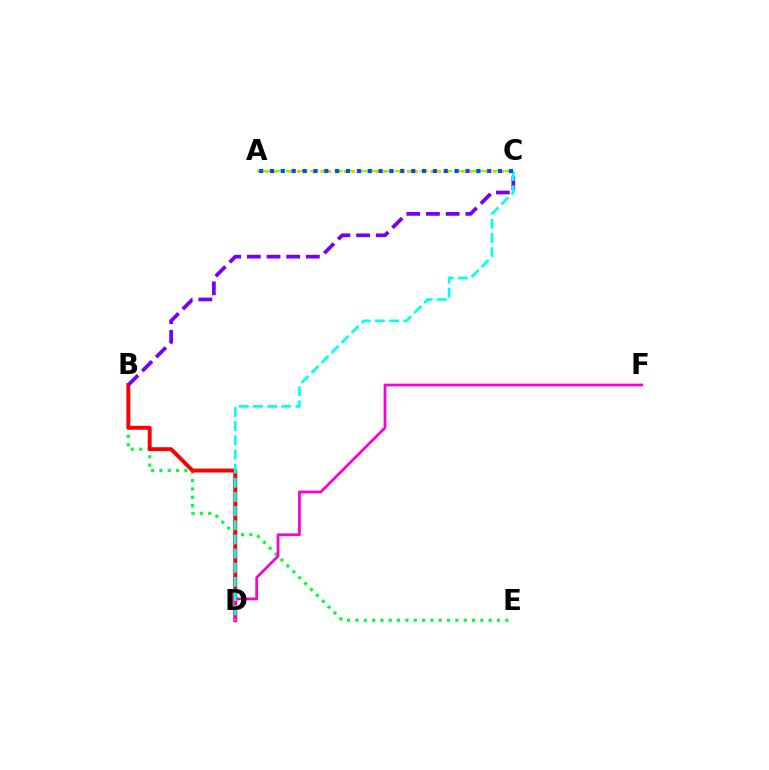{('B', 'E'): [{'color': '#00ff39', 'line_style': 'dotted', 'thickness': 2.26}], ('B', 'D'): [{'color': '#ff0000', 'line_style': 'solid', 'thickness': 2.81}], ('D', 'F'): [{'color': '#ff00cf', 'line_style': 'solid', 'thickness': 1.97}], ('A', 'C'): [{'color': '#84ff00', 'line_style': 'dashed', 'thickness': 1.65}, {'color': '#ffbd00', 'line_style': 'dotted', 'thickness': 2.14}, {'color': '#004bff', 'line_style': 'dotted', 'thickness': 2.95}], ('B', 'C'): [{'color': '#7200ff', 'line_style': 'dashed', 'thickness': 2.67}], ('C', 'D'): [{'color': '#00fff6', 'line_style': 'dashed', 'thickness': 1.92}]}